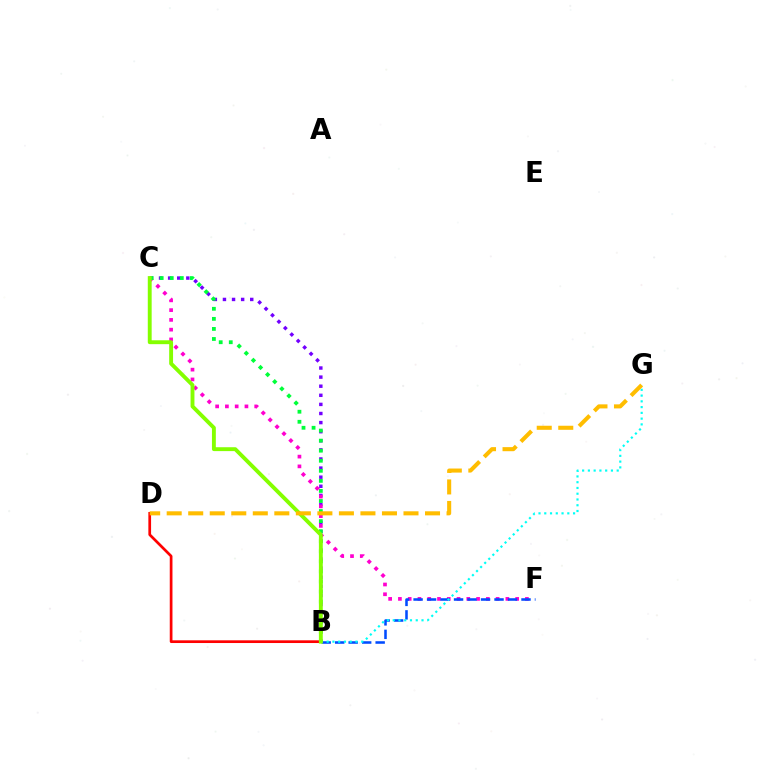{('B', 'C'): [{'color': '#7200ff', 'line_style': 'dotted', 'thickness': 2.47}, {'color': '#00ff39', 'line_style': 'dotted', 'thickness': 2.73}, {'color': '#84ff00', 'line_style': 'solid', 'thickness': 2.8}], ('C', 'F'): [{'color': '#ff00cf', 'line_style': 'dotted', 'thickness': 2.65}], ('B', 'D'): [{'color': '#ff0000', 'line_style': 'solid', 'thickness': 1.95}], ('B', 'F'): [{'color': '#004bff', 'line_style': 'dashed', 'thickness': 1.83}], ('B', 'G'): [{'color': '#00fff6', 'line_style': 'dotted', 'thickness': 1.57}], ('D', 'G'): [{'color': '#ffbd00', 'line_style': 'dashed', 'thickness': 2.92}]}